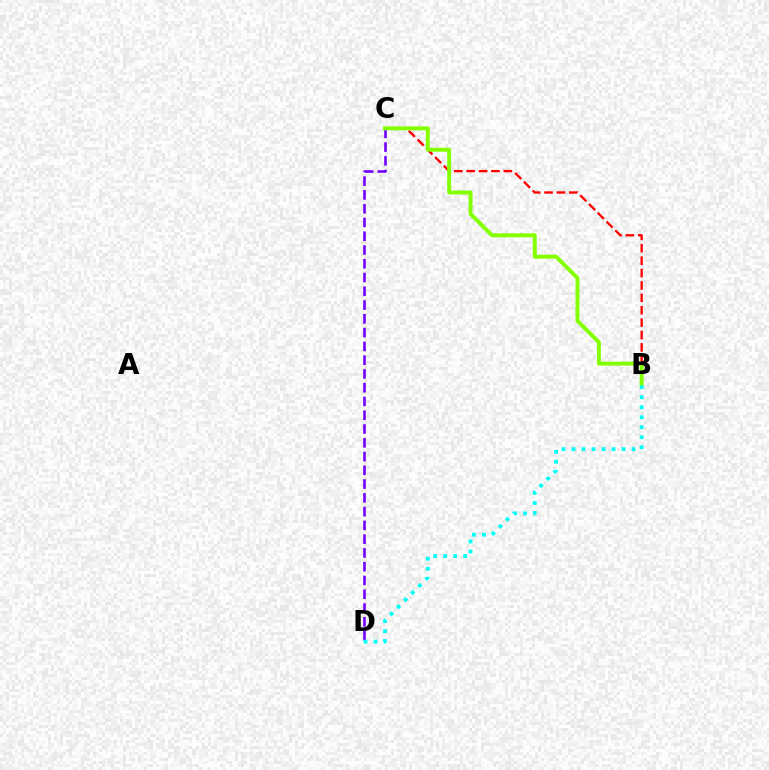{('B', 'C'): [{'color': '#ff0000', 'line_style': 'dashed', 'thickness': 1.68}, {'color': '#84ff00', 'line_style': 'solid', 'thickness': 2.84}], ('C', 'D'): [{'color': '#7200ff', 'line_style': 'dashed', 'thickness': 1.87}], ('B', 'D'): [{'color': '#00fff6', 'line_style': 'dotted', 'thickness': 2.72}]}